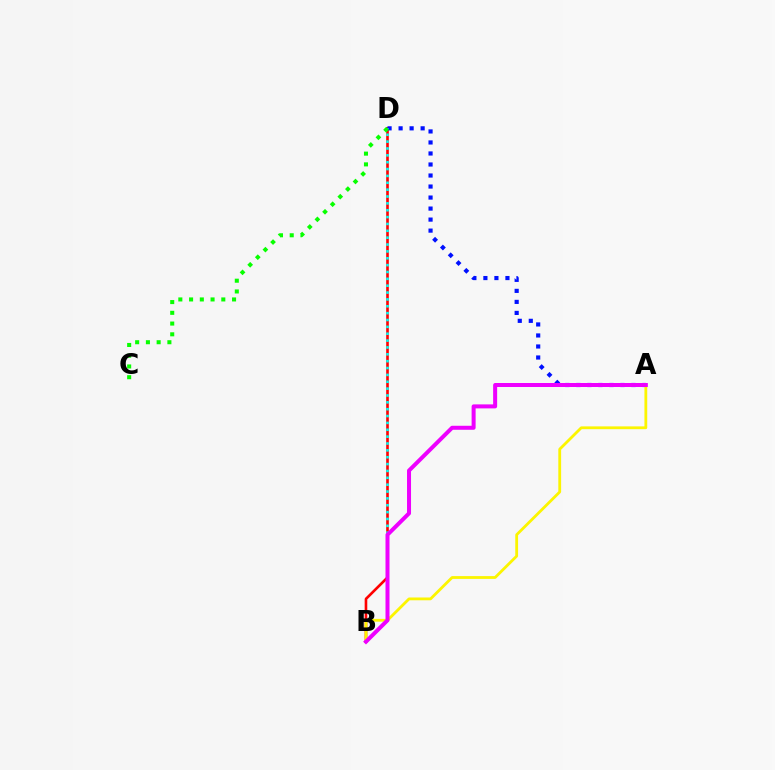{('B', 'D'): [{'color': '#ff0000', 'line_style': 'solid', 'thickness': 1.89}, {'color': '#00fff6', 'line_style': 'dotted', 'thickness': 1.86}], ('A', 'D'): [{'color': '#0010ff', 'line_style': 'dotted', 'thickness': 2.99}], ('C', 'D'): [{'color': '#08ff00', 'line_style': 'dotted', 'thickness': 2.92}], ('A', 'B'): [{'color': '#fcf500', 'line_style': 'solid', 'thickness': 2.02}, {'color': '#ee00ff', 'line_style': 'solid', 'thickness': 2.88}]}